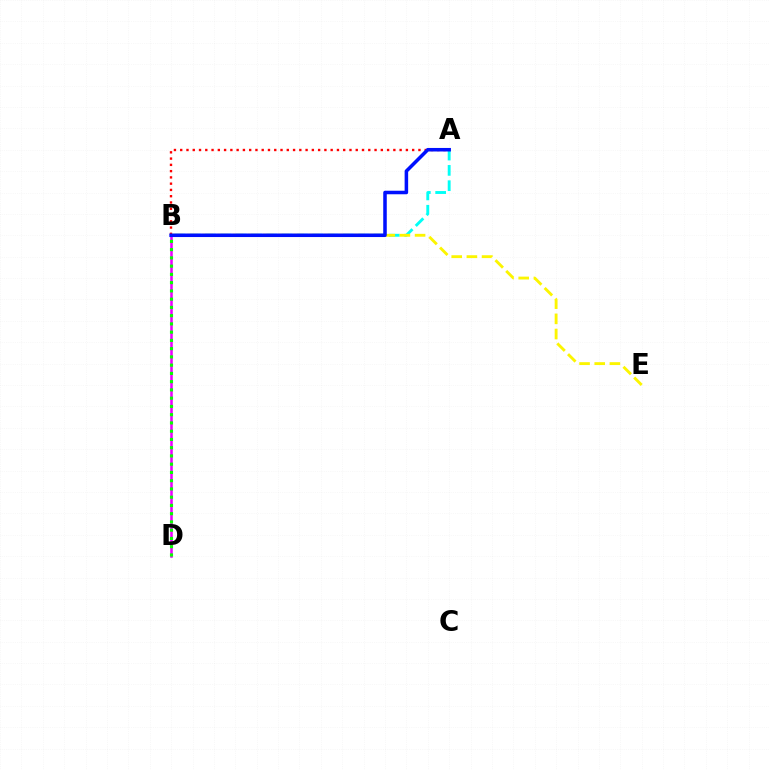{('B', 'D'): [{'color': '#ee00ff', 'line_style': 'solid', 'thickness': 1.84}, {'color': '#08ff00', 'line_style': 'dotted', 'thickness': 2.24}], ('A', 'B'): [{'color': '#00fff6', 'line_style': 'dashed', 'thickness': 2.08}, {'color': '#ff0000', 'line_style': 'dotted', 'thickness': 1.7}, {'color': '#0010ff', 'line_style': 'solid', 'thickness': 2.54}], ('B', 'E'): [{'color': '#fcf500', 'line_style': 'dashed', 'thickness': 2.06}]}